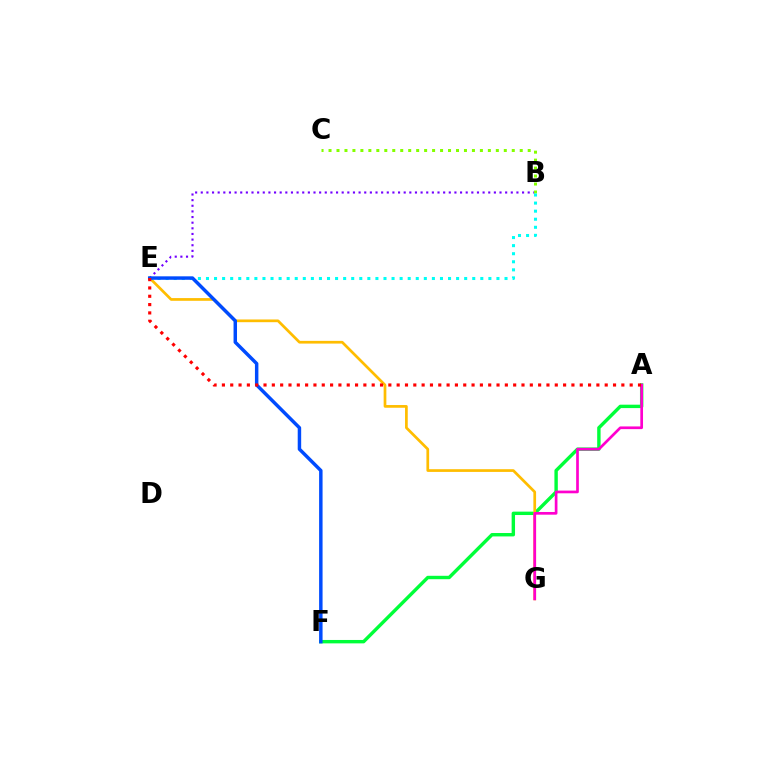{('A', 'F'): [{'color': '#00ff39', 'line_style': 'solid', 'thickness': 2.45}], ('B', 'E'): [{'color': '#7200ff', 'line_style': 'dotted', 'thickness': 1.53}, {'color': '#00fff6', 'line_style': 'dotted', 'thickness': 2.19}], ('E', 'G'): [{'color': '#ffbd00', 'line_style': 'solid', 'thickness': 1.95}], ('A', 'G'): [{'color': '#ff00cf', 'line_style': 'solid', 'thickness': 1.94}], ('B', 'C'): [{'color': '#84ff00', 'line_style': 'dotted', 'thickness': 2.16}], ('E', 'F'): [{'color': '#004bff', 'line_style': 'solid', 'thickness': 2.49}], ('A', 'E'): [{'color': '#ff0000', 'line_style': 'dotted', 'thickness': 2.26}]}